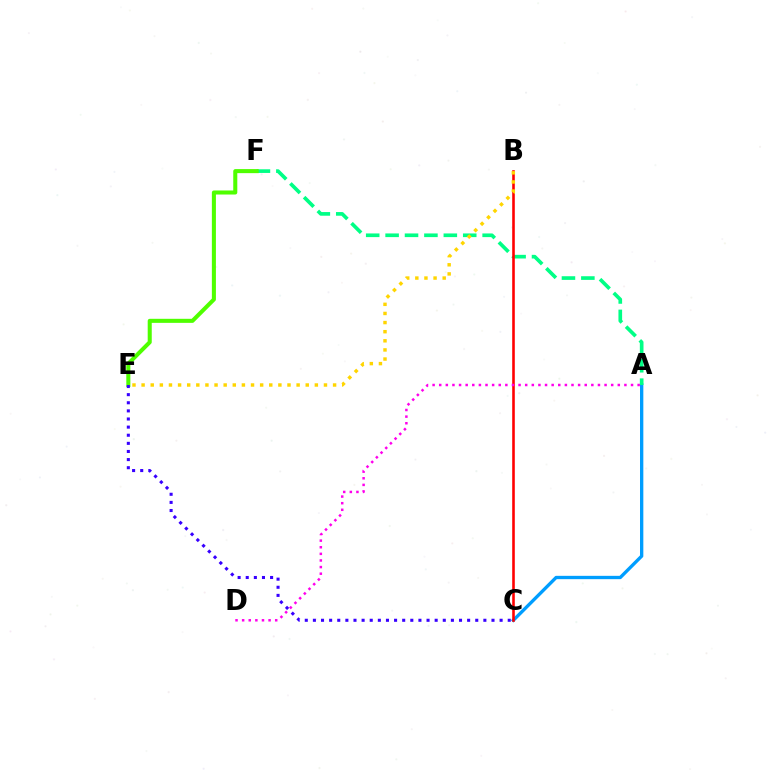{('A', 'C'): [{'color': '#009eff', 'line_style': 'solid', 'thickness': 2.4}], ('A', 'F'): [{'color': '#00ff86', 'line_style': 'dashed', 'thickness': 2.64}], ('E', 'F'): [{'color': '#4fff00', 'line_style': 'solid', 'thickness': 2.92}], ('B', 'C'): [{'color': '#ff0000', 'line_style': 'solid', 'thickness': 1.87}], ('B', 'E'): [{'color': '#ffd500', 'line_style': 'dotted', 'thickness': 2.48}], ('A', 'D'): [{'color': '#ff00ed', 'line_style': 'dotted', 'thickness': 1.8}], ('C', 'E'): [{'color': '#3700ff', 'line_style': 'dotted', 'thickness': 2.21}]}